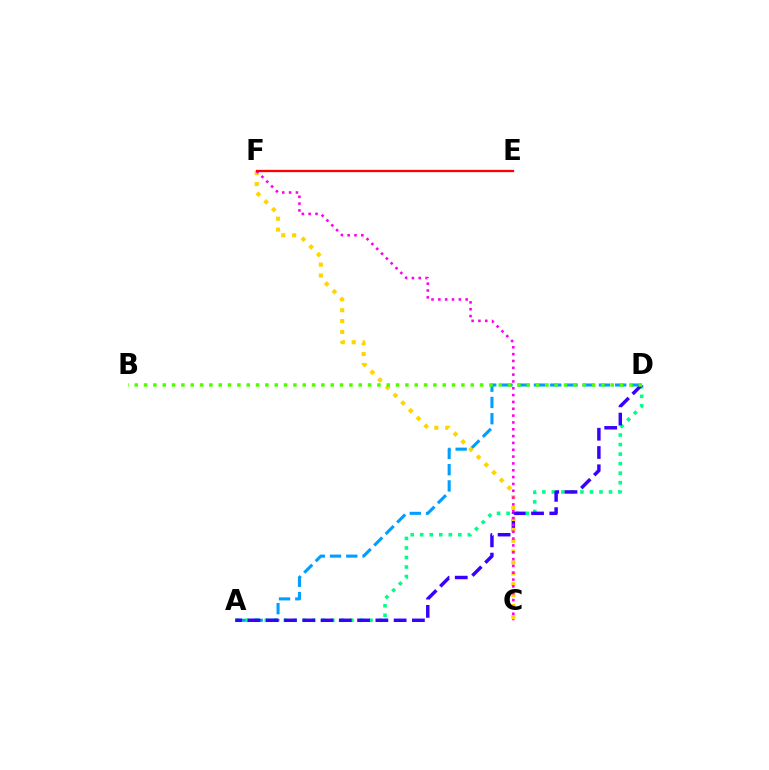{('A', 'D'): [{'color': '#009eff', 'line_style': 'dashed', 'thickness': 2.21}, {'color': '#00ff86', 'line_style': 'dotted', 'thickness': 2.59}, {'color': '#3700ff', 'line_style': 'dashed', 'thickness': 2.48}], ('C', 'F'): [{'color': '#ffd500', 'line_style': 'dotted', 'thickness': 2.96}, {'color': '#ff00ed', 'line_style': 'dotted', 'thickness': 1.86}], ('B', 'D'): [{'color': '#4fff00', 'line_style': 'dotted', 'thickness': 2.54}], ('E', 'F'): [{'color': '#ff0000', 'line_style': 'solid', 'thickness': 1.65}]}